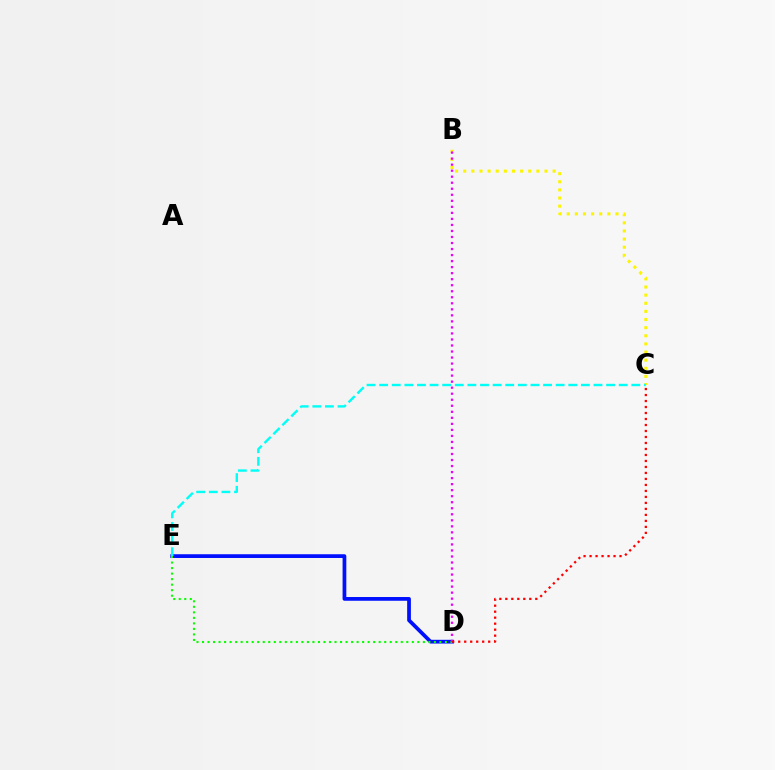{('D', 'E'): [{'color': '#0010ff', 'line_style': 'solid', 'thickness': 2.69}, {'color': '#08ff00', 'line_style': 'dotted', 'thickness': 1.5}], ('B', 'C'): [{'color': '#fcf500', 'line_style': 'dotted', 'thickness': 2.21}], ('B', 'D'): [{'color': '#ee00ff', 'line_style': 'dotted', 'thickness': 1.64}], ('C', 'D'): [{'color': '#ff0000', 'line_style': 'dotted', 'thickness': 1.63}], ('C', 'E'): [{'color': '#00fff6', 'line_style': 'dashed', 'thickness': 1.71}]}